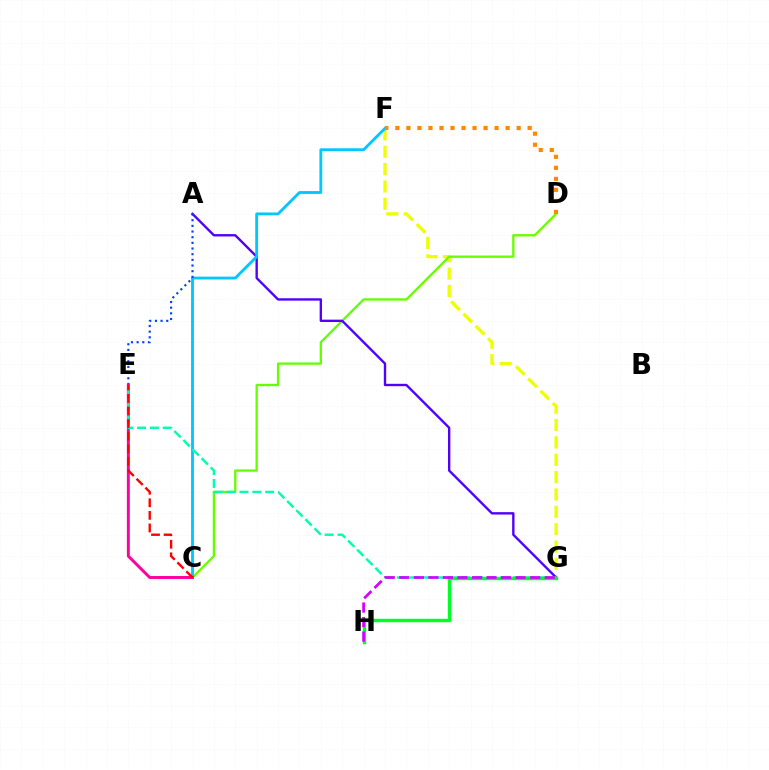{('F', 'G'): [{'color': '#eeff00', 'line_style': 'dashed', 'thickness': 2.36}], ('C', 'D'): [{'color': '#66ff00', 'line_style': 'solid', 'thickness': 1.67}], ('A', 'G'): [{'color': '#4f00ff', 'line_style': 'solid', 'thickness': 1.71}], ('C', 'F'): [{'color': '#00c7ff', 'line_style': 'solid', 'thickness': 2.05}], ('A', 'E'): [{'color': '#003fff', 'line_style': 'dotted', 'thickness': 1.54}], ('C', 'E'): [{'color': '#ff00a0', 'line_style': 'solid', 'thickness': 2.12}, {'color': '#ff0000', 'line_style': 'dashed', 'thickness': 1.71}], ('E', 'G'): [{'color': '#00ffaf', 'line_style': 'dashed', 'thickness': 1.75}], ('G', 'H'): [{'color': '#00ff27', 'line_style': 'solid', 'thickness': 2.46}, {'color': '#d600ff', 'line_style': 'dashed', 'thickness': 1.98}], ('D', 'F'): [{'color': '#ff8800', 'line_style': 'dotted', 'thickness': 3.0}]}